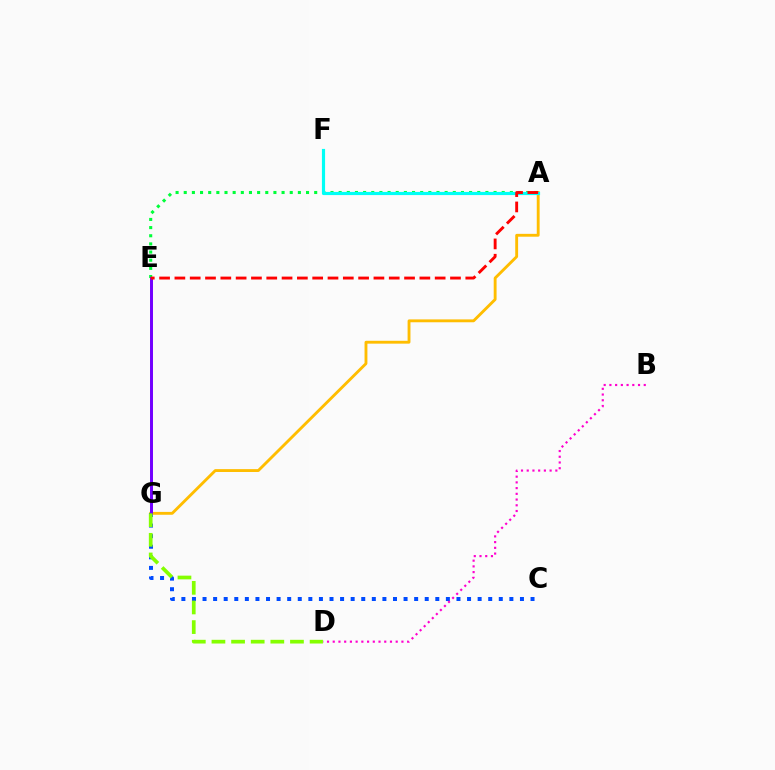{('A', 'G'): [{'color': '#ffbd00', 'line_style': 'solid', 'thickness': 2.06}], ('C', 'G'): [{'color': '#004bff', 'line_style': 'dotted', 'thickness': 2.87}], ('A', 'E'): [{'color': '#00ff39', 'line_style': 'dotted', 'thickness': 2.22}, {'color': '#ff0000', 'line_style': 'dashed', 'thickness': 2.08}], ('E', 'G'): [{'color': '#7200ff', 'line_style': 'solid', 'thickness': 2.13}], ('B', 'D'): [{'color': '#ff00cf', 'line_style': 'dotted', 'thickness': 1.56}], ('A', 'F'): [{'color': '#00fff6', 'line_style': 'solid', 'thickness': 2.28}], ('D', 'G'): [{'color': '#84ff00', 'line_style': 'dashed', 'thickness': 2.67}]}